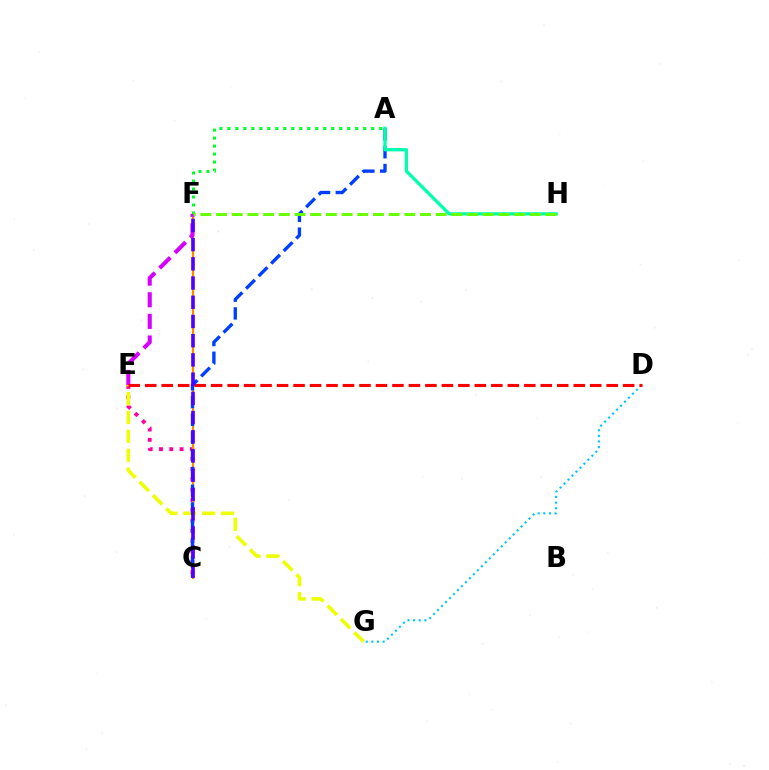{('C', 'E'): [{'color': '#ff00a0', 'line_style': 'dotted', 'thickness': 2.8}], ('C', 'F'): [{'color': '#ff8800', 'line_style': 'solid', 'thickness': 1.57}, {'color': '#4f00ff', 'line_style': 'dashed', 'thickness': 2.61}], ('A', 'F'): [{'color': '#00ff27', 'line_style': 'dotted', 'thickness': 2.17}], ('E', 'F'): [{'color': '#d600ff', 'line_style': 'dashed', 'thickness': 2.94}], ('E', 'G'): [{'color': '#eeff00', 'line_style': 'dashed', 'thickness': 2.57}], ('D', 'G'): [{'color': '#00c7ff', 'line_style': 'dotted', 'thickness': 1.53}], ('D', 'E'): [{'color': '#ff0000', 'line_style': 'dashed', 'thickness': 2.24}], ('A', 'C'): [{'color': '#003fff', 'line_style': 'dashed', 'thickness': 2.41}], ('A', 'H'): [{'color': '#00ffaf', 'line_style': 'solid', 'thickness': 2.38}], ('F', 'H'): [{'color': '#66ff00', 'line_style': 'dashed', 'thickness': 2.13}]}